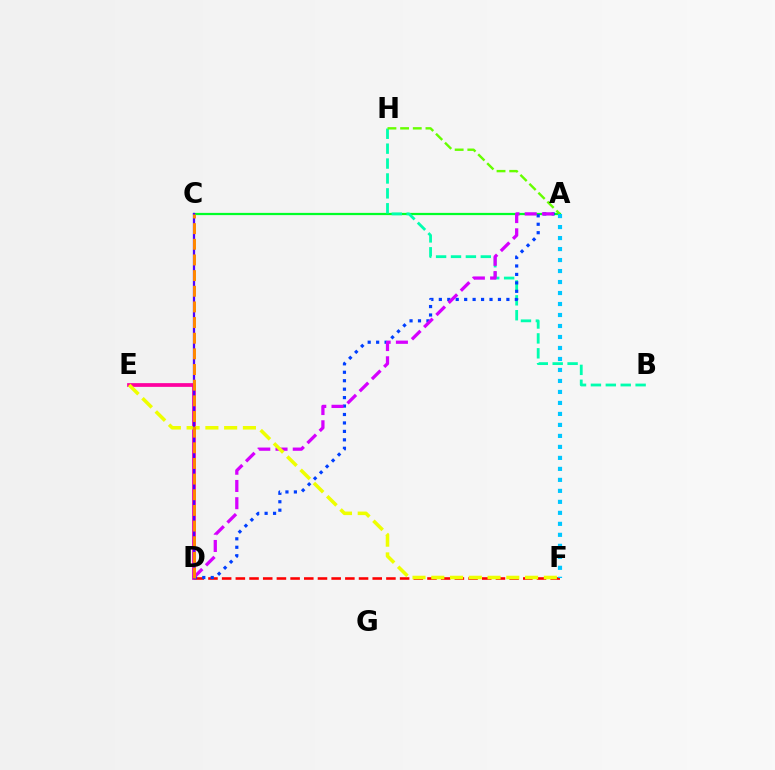{('D', 'F'): [{'color': '#ff0000', 'line_style': 'dashed', 'thickness': 1.86}], ('A', 'C'): [{'color': '#00ff27', 'line_style': 'solid', 'thickness': 1.61}], ('D', 'E'): [{'color': '#ff00a0', 'line_style': 'solid', 'thickness': 2.68}], ('B', 'H'): [{'color': '#00ffaf', 'line_style': 'dashed', 'thickness': 2.02}], ('A', 'D'): [{'color': '#003fff', 'line_style': 'dotted', 'thickness': 2.29}, {'color': '#d600ff', 'line_style': 'dashed', 'thickness': 2.34}], ('E', 'F'): [{'color': '#eeff00', 'line_style': 'dashed', 'thickness': 2.55}], ('A', 'H'): [{'color': '#66ff00', 'line_style': 'dashed', 'thickness': 1.72}], ('A', 'F'): [{'color': '#00c7ff', 'line_style': 'dotted', 'thickness': 2.99}], ('C', 'D'): [{'color': '#4f00ff', 'line_style': 'solid', 'thickness': 1.63}, {'color': '#ff8800', 'line_style': 'dashed', 'thickness': 2.13}]}